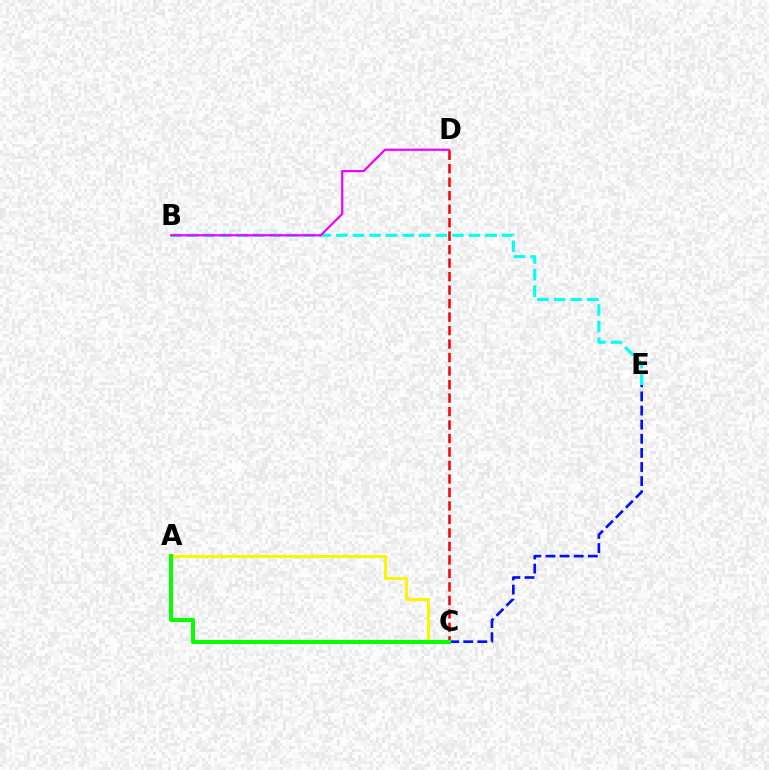{('B', 'E'): [{'color': '#00fff6', 'line_style': 'dashed', 'thickness': 2.25}], ('A', 'C'): [{'color': '#fcf500', 'line_style': 'solid', 'thickness': 2.1}, {'color': '#08ff00', 'line_style': 'solid', 'thickness': 2.88}], ('C', 'E'): [{'color': '#0010ff', 'line_style': 'dashed', 'thickness': 1.92}], ('B', 'D'): [{'color': '#ee00ff', 'line_style': 'solid', 'thickness': 1.57}], ('C', 'D'): [{'color': '#ff0000', 'line_style': 'dashed', 'thickness': 1.83}]}